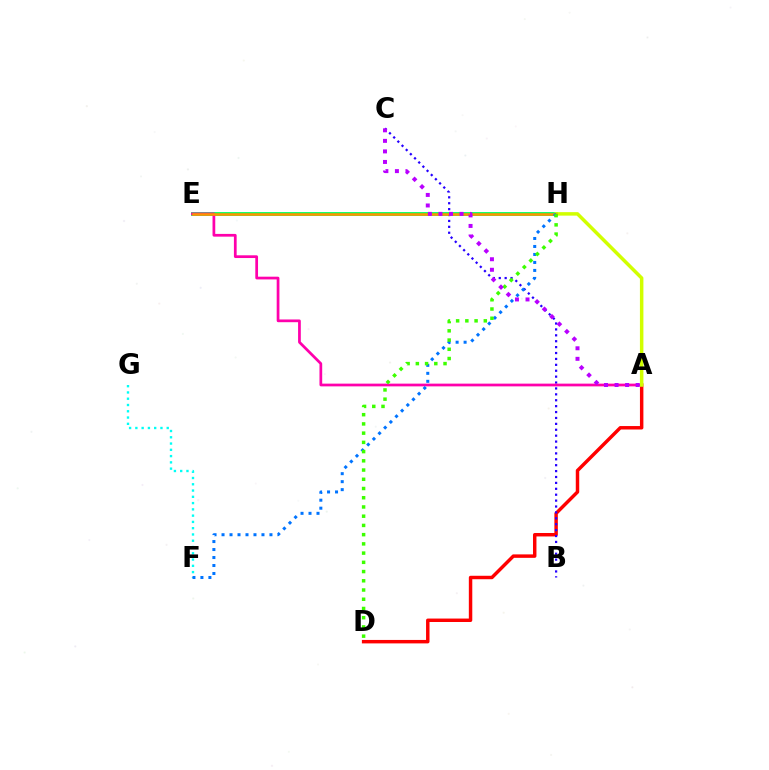{('A', 'D'): [{'color': '#ff0000', 'line_style': 'solid', 'thickness': 2.49}], ('E', 'H'): [{'color': '#00ff5c', 'line_style': 'solid', 'thickness': 2.74}, {'color': '#ff9400', 'line_style': 'solid', 'thickness': 1.83}], ('B', 'C'): [{'color': '#2500ff', 'line_style': 'dotted', 'thickness': 1.6}], ('A', 'E'): [{'color': '#ff00ac', 'line_style': 'solid', 'thickness': 1.97}], ('F', 'G'): [{'color': '#00fff6', 'line_style': 'dotted', 'thickness': 1.7}], ('A', 'H'): [{'color': '#d1ff00', 'line_style': 'solid', 'thickness': 2.51}], ('F', 'H'): [{'color': '#0074ff', 'line_style': 'dotted', 'thickness': 2.17}], ('D', 'H'): [{'color': '#3dff00', 'line_style': 'dotted', 'thickness': 2.51}], ('A', 'C'): [{'color': '#b900ff', 'line_style': 'dotted', 'thickness': 2.86}]}